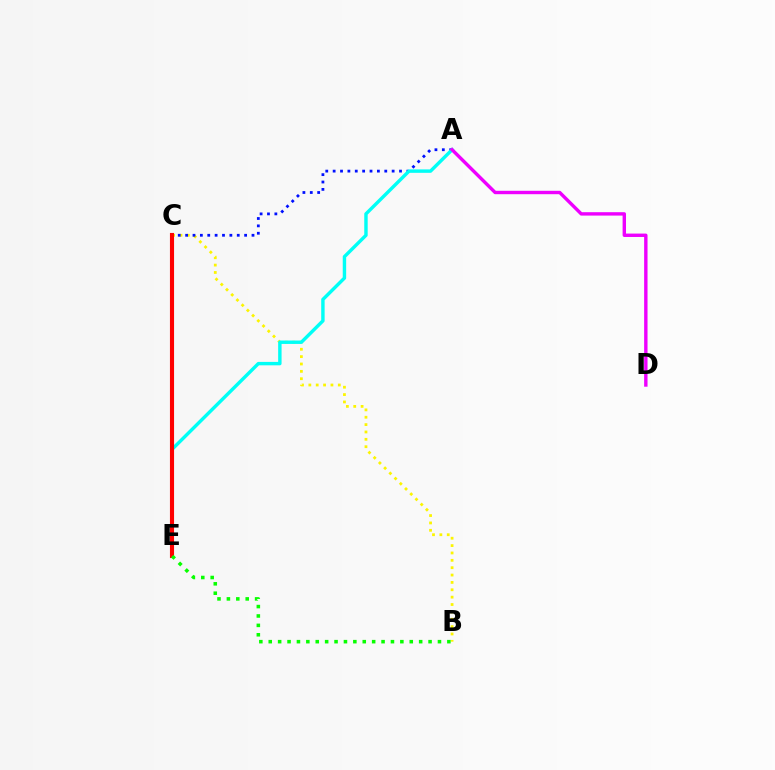{('B', 'C'): [{'color': '#fcf500', 'line_style': 'dotted', 'thickness': 2.0}], ('A', 'C'): [{'color': '#0010ff', 'line_style': 'dotted', 'thickness': 2.0}], ('A', 'E'): [{'color': '#00fff6', 'line_style': 'solid', 'thickness': 2.46}], ('C', 'E'): [{'color': '#ff0000', 'line_style': 'solid', 'thickness': 2.96}], ('A', 'D'): [{'color': '#ee00ff', 'line_style': 'solid', 'thickness': 2.45}], ('B', 'E'): [{'color': '#08ff00', 'line_style': 'dotted', 'thickness': 2.55}]}